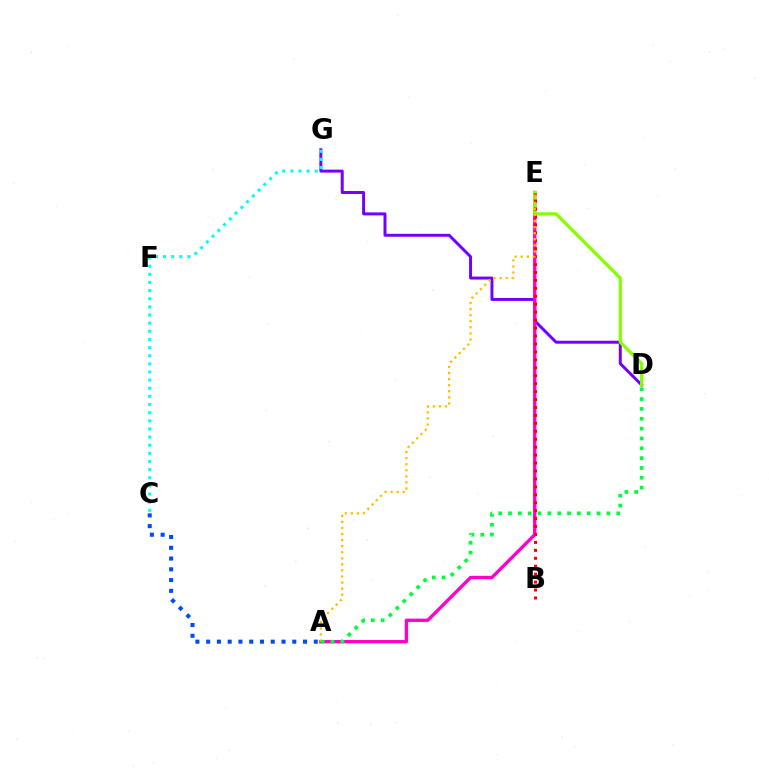{('D', 'G'): [{'color': '#7200ff', 'line_style': 'solid', 'thickness': 2.13}], ('A', 'E'): [{'color': '#ff00cf', 'line_style': 'solid', 'thickness': 2.41}, {'color': '#ffbd00', 'line_style': 'dotted', 'thickness': 1.65}], ('A', 'C'): [{'color': '#004bff', 'line_style': 'dotted', 'thickness': 2.92}], ('C', 'G'): [{'color': '#00fff6', 'line_style': 'dotted', 'thickness': 2.21}], ('D', 'E'): [{'color': '#84ff00', 'line_style': 'solid', 'thickness': 2.33}], ('B', 'E'): [{'color': '#ff0000', 'line_style': 'dotted', 'thickness': 2.16}], ('A', 'D'): [{'color': '#00ff39', 'line_style': 'dotted', 'thickness': 2.67}]}